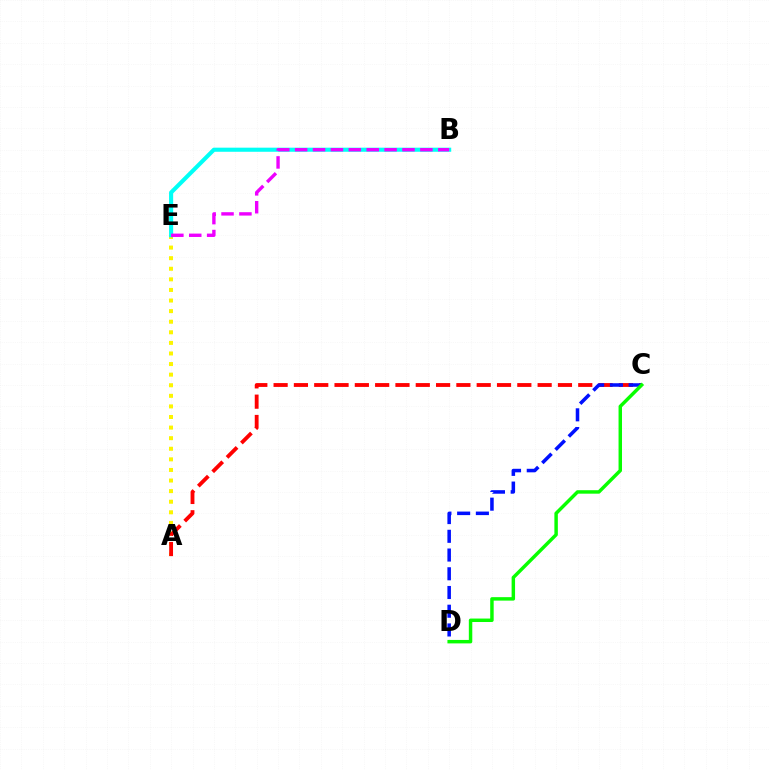{('A', 'E'): [{'color': '#fcf500', 'line_style': 'dotted', 'thickness': 2.88}], ('A', 'C'): [{'color': '#ff0000', 'line_style': 'dashed', 'thickness': 2.76}], ('C', 'D'): [{'color': '#0010ff', 'line_style': 'dashed', 'thickness': 2.54}, {'color': '#08ff00', 'line_style': 'solid', 'thickness': 2.49}], ('B', 'E'): [{'color': '#00fff6', 'line_style': 'solid', 'thickness': 2.95}, {'color': '#ee00ff', 'line_style': 'dashed', 'thickness': 2.43}]}